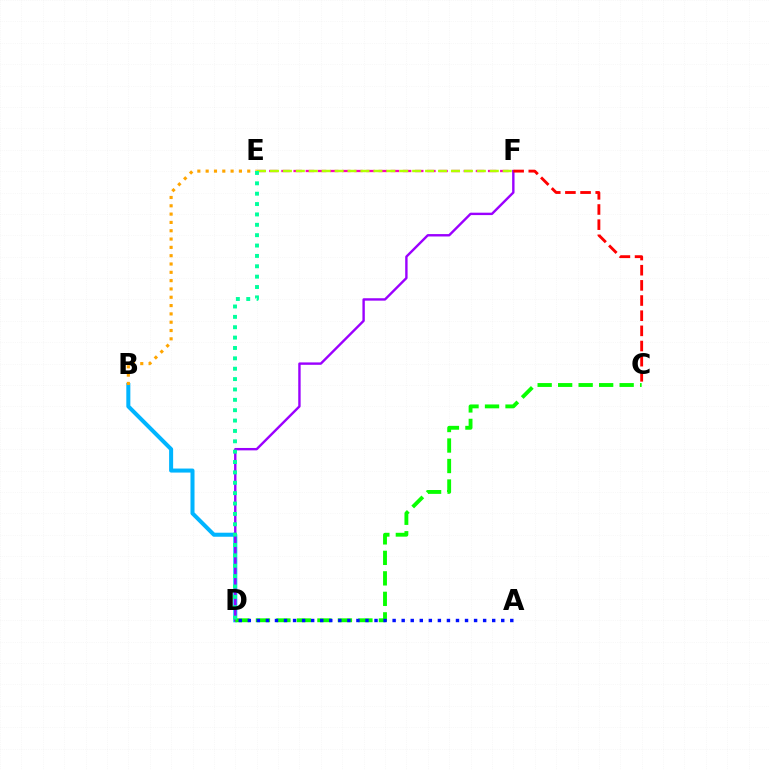{('E', 'F'): [{'color': '#ff00bd', 'line_style': 'dashed', 'thickness': 1.65}, {'color': '#b3ff00', 'line_style': 'dashed', 'thickness': 1.76}], ('B', 'D'): [{'color': '#00b5ff', 'line_style': 'solid', 'thickness': 2.9}], ('D', 'F'): [{'color': '#9b00ff', 'line_style': 'solid', 'thickness': 1.72}], ('B', 'E'): [{'color': '#ffa500', 'line_style': 'dotted', 'thickness': 2.26}], ('C', 'D'): [{'color': '#08ff00', 'line_style': 'dashed', 'thickness': 2.78}], ('C', 'F'): [{'color': '#ff0000', 'line_style': 'dashed', 'thickness': 2.06}], ('A', 'D'): [{'color': '#0010ff', 'line_style': 'dotted', 'thickness': 2.46}], ('D', 'E'): [{'color': '#00ff9d', 'line_style': 'dotted', 'thickness': 2.82}]}